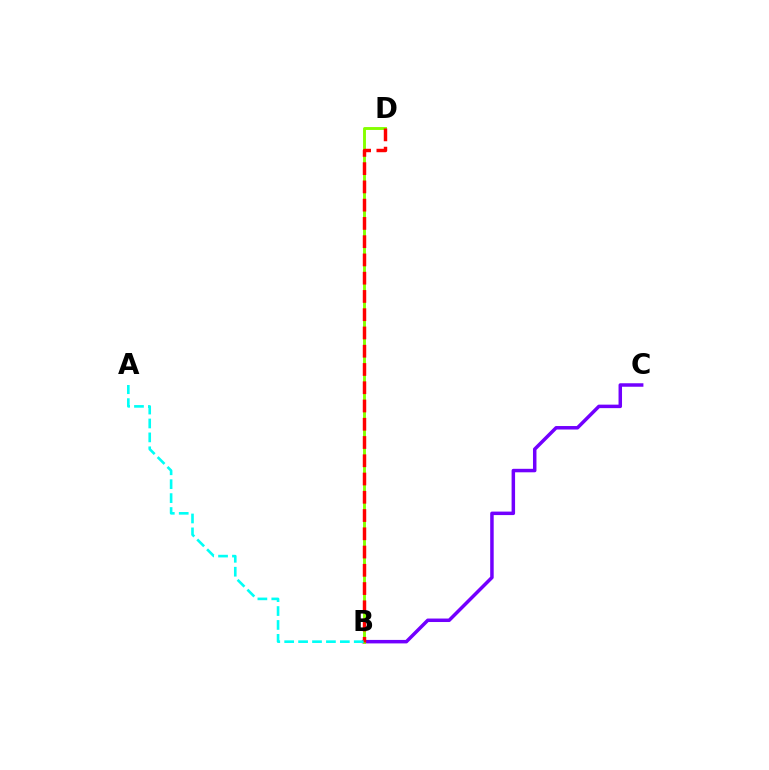{('B', 'C'): [{'color': '#7200ff', 'line_style': 'solid', 'thickness': 2.51}], ('B', 'D'): [{'color': '#84ff00', 'line_style': 'solid', 'thickness': 2.09}, {'color': '#ff0000', 'line_style': 'dashed', 'thickness': 2.48}], ('A', 'B'): [{'color': '#00fff6', 'line_style': 'dashed', 'thickness': 1.89}]}